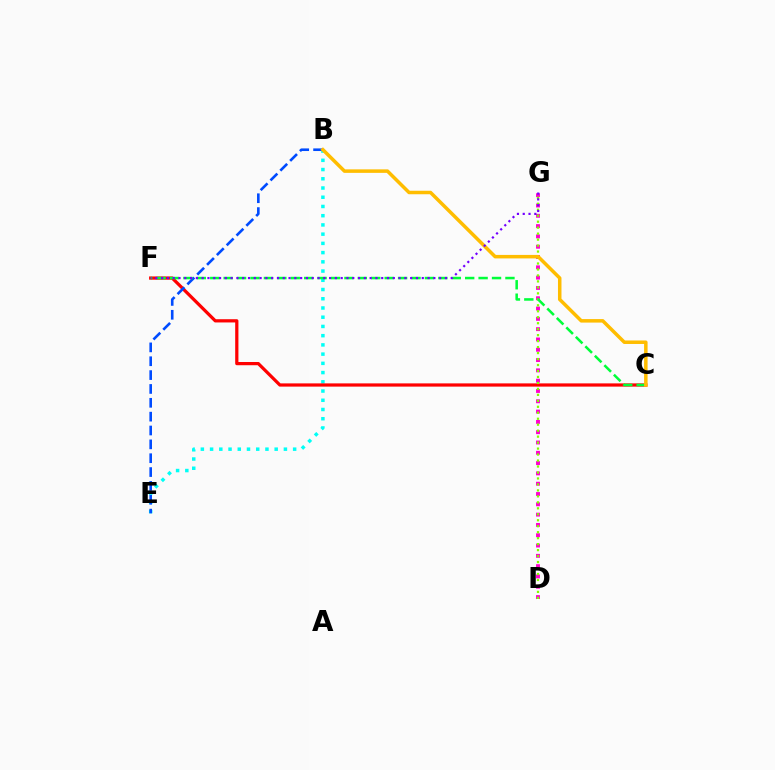{('B', 'E'): [{'color': '#00fff6', 'line_style': 'dotted', 'thickness': 2.51}, {'color': '#004bff', 'line_style': 'dashed', 'thickness': 1.88}], ('D', 'G'): [{'color': '#ff00cf', 'line_style': 'dotted', 'thickness': 2.8}, {'color': '#84ff00', 'line_style': 'dotted', 'thickness': 1.62}], ('C', 'F'): [{'color': '#ff0000', 'line_style': 'solid', 'thickness': 2.33}, {'color': '#00ff39', 'line_style': 'dashed', 'thickness': 1.82}], ('B', 'C'): [{'color': '#ffbd00', 'line_style': 'solid', 'thickness': 2.52}], ('F', 'G'): [{'color': '#7200ff', 'line_style': 'dotted', 'thickness': 1.57}]}